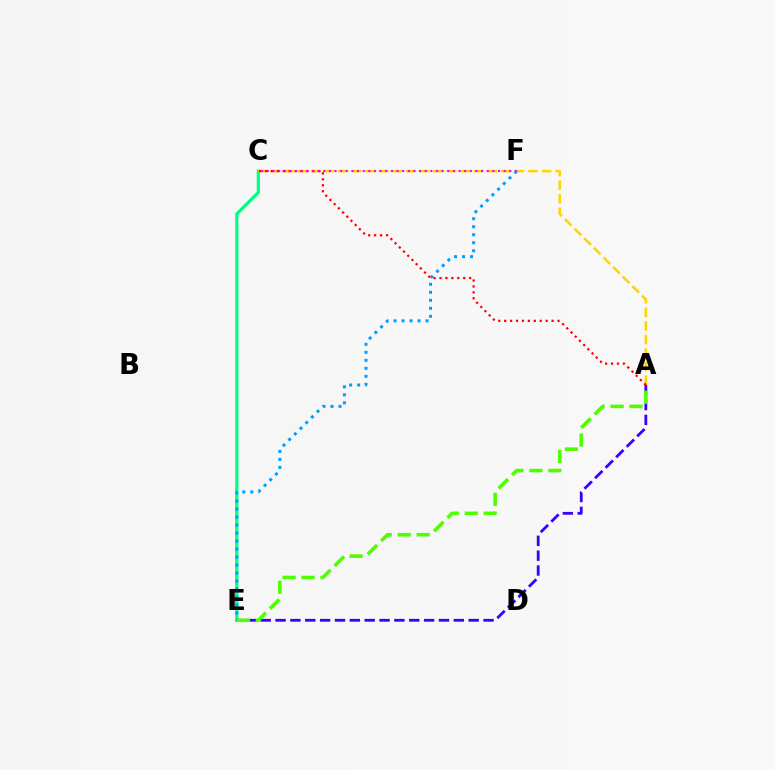{('C', 'E'): [{'color': '#00ff86', 'line_style': 'solid', 'thickness': 2.32}], ('A', 'C'): [{'color': '#ffd500', 'line_style': 'dashed', 'thickness': 1.85}, {'color': '#ff0000', 'line_style': 'dotted', 'thickness': 1.61}], ('E', 'F'): [{'color': '#009eff', 'line_style': 'dotted', 'thickness': 2.17}], ('A', 'E'): [{'color': '#3700ff', 'line_style': 'dashed', 'thickness': 2.02}, {'color': '#4fff00', 'line_style': 'dashed', 'thickness': 2.58}], ('C', 'F'): [{'color': '#ff00ed', 'line_style': 'dotted', 'thickness': 1.53}]}